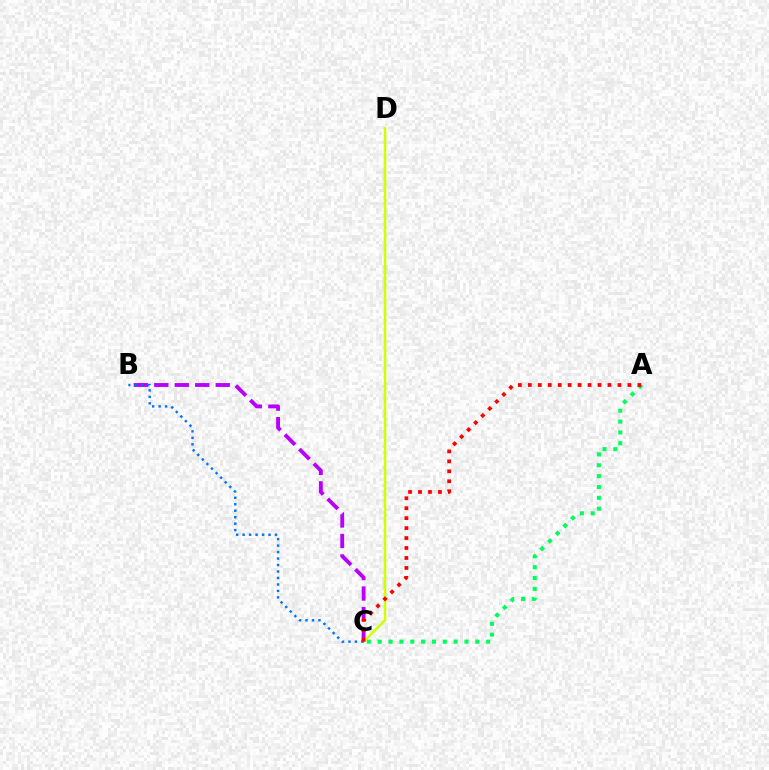{('B', 'C'): [{'color': '#b900ff', 'line_style': 'dashed', 'thickness': 2.78}, {'color': '#0074ff', 'line_style': 'dotted', 'thickness': 1.76}], ('C', 'D'): [{'color': '#d1ff00', 'line_style': 'solid', 'thickness': 1.8}], ('A', 'C'): [{'color': '#00ff5c', 'line_style': 'dotted', 'thickness': 2.95}, {'color': '#ff0000', 'line_style': 'dotted', 'thickness': 2.7}]}